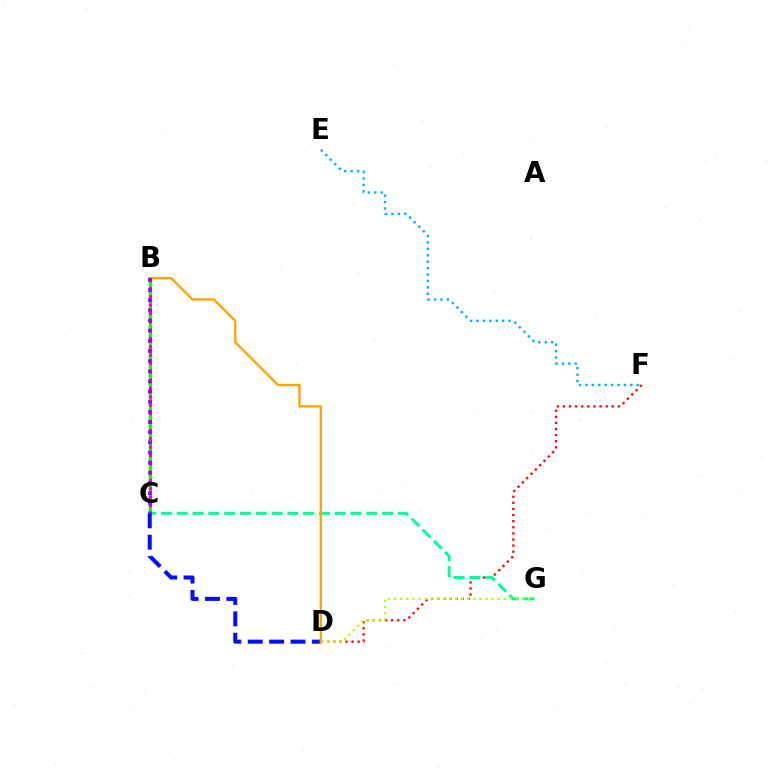{('D', 'F'): [{'color': '#ff0000', 'line_style': 'dotted', 'thickness': 1.66}], ('E', 'F'): [{'color': '#00b5ff', 'line_style': 'dotted', 'thickness': 1.74}], ('C', 'G'): [{'color': '#00ff9d', 'line_style': 'dashed', 'thickness': 2.15}], ('B', 'C'): [{'color': '#08ff00', 'line_style': 'solid', 'thickness': 2.2}, {'color': '#ff00bd', 'line_style': 'dotted', 'thickness': 2.27}, {'color': '#9b00ff', 'line_style': 'dotted', 'thickness': 2.76}], ('D', 'G'): [{'color': '#b3ff00', 'line_style': 'dotted', 'thickness': 1.65}], ('C', 'D'): [{'color': '#0010ff', 'line_style': 'dashed', 'thickness': 2.9}], ('B', 'D'): [{'color': '#ffa500', 'line_style': 'solid', 'thickness': 1.7}]}